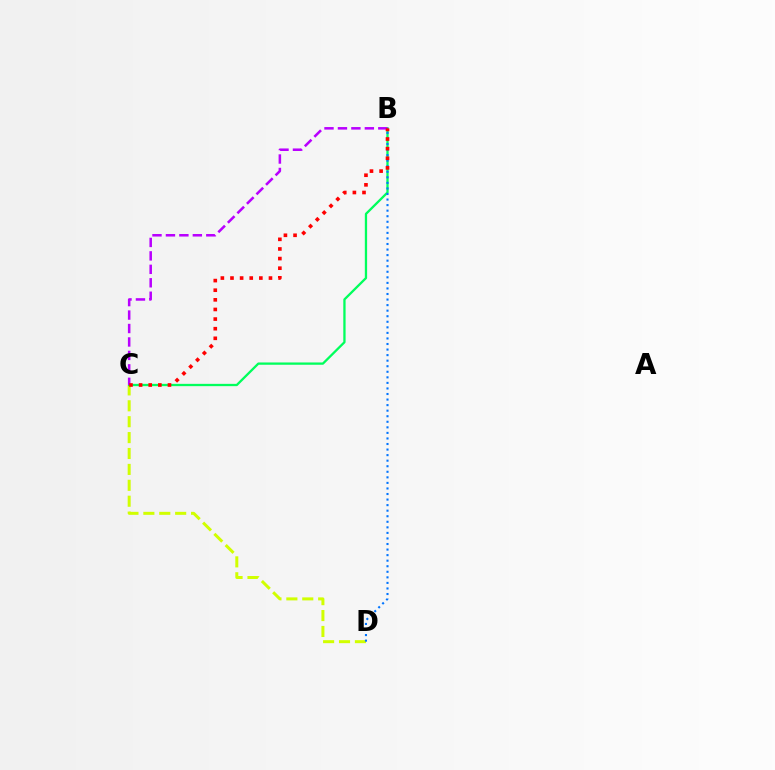{('C', 'D'): [{'color': '#d1ff00', 'line_style': 'dashed', 'thickness': 2.16}], ('B', 'C'): [{'color': '#00ff5c', 'line_style': 'solid', 'thickness': 1.65}, {'color': '#b900ff', 'line_style': 'dashed', 'thickness': 1.83}, {'color': '#ff0000', 'line_style': 'dotted', 'thickness': 2.61}], ('B', 'D'): [{'color': '#0074ff', 'line_style': 'dotted', 'thickness': 1.51}]}